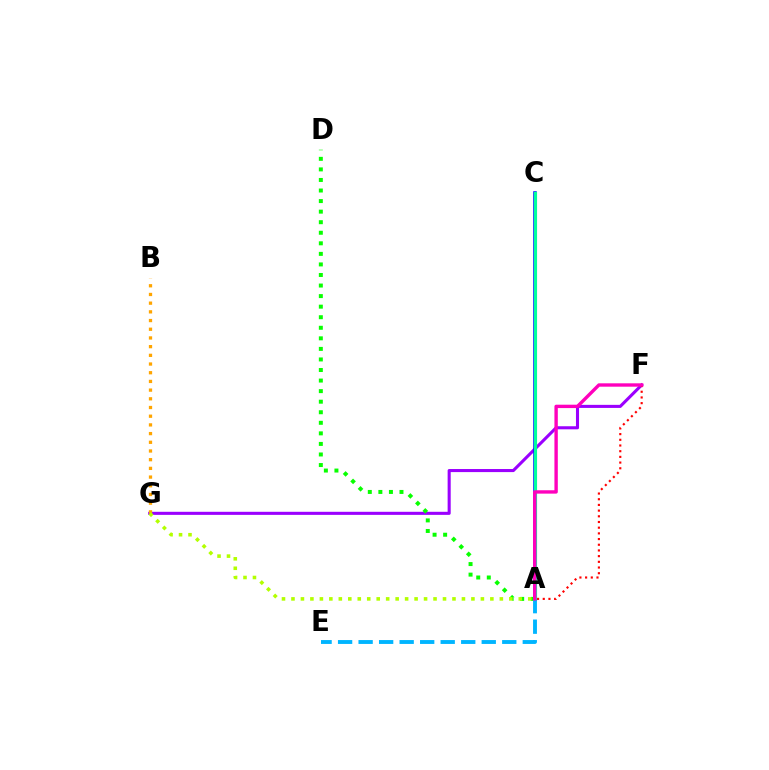{('F', 'G'): [{'color': '#9b00ff', 'line_style': 'solid', 'thickness': 2.21}], ('A', 'F'): [{'color': '#ff0000', 'line_style': 'dotted', 'thickness': 1.55}, {'color': '#ff00bd', 'line_style': 'solid', 'thickness': 2.43}], ('A', 'C'): [{'color': '#0010ff', 'line_style': 'solid', 'thickness': 2.54}, {'color': '#00ff9d', 'line_style': 'solid', 'thickness': 2.27}], ('A', 'D'): [{'color': '#08ff00', 'line_style': 'dotted', 'thickness': 2.87}], ('A', 'E'): [{'color': '#00b5ff', 'line_style': 'dashed', 'thickness': 2.79}], ('B', 'G'): [{'color': '#ffa500', 'line_style': 'dotted', 'thickness': 2.36}], ('A', 'G'): [{'color': '#b3ff00', 'line_style': 'dotted', 'thickness': 2.57}]}